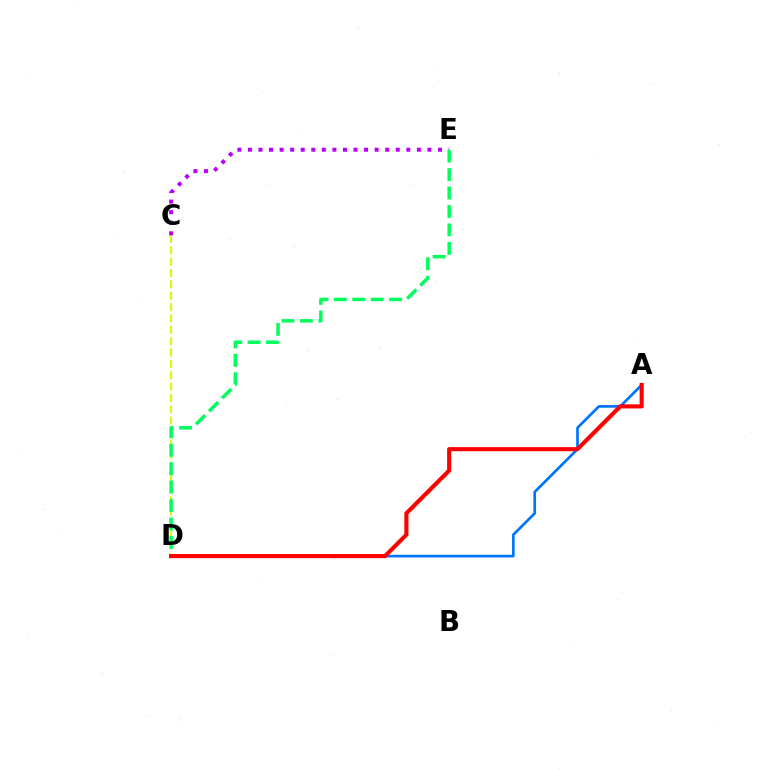{('C', 'D'): [{'color': '#d1ff00', 'line_style': 'dashed', 'thickness': 1.54}], ('A', 'D'): [{'color': '#0074ff', 'line_style': 'solid', 'thickness': 1.93}, {'color': '#ff0000', 'line_style': 'solid', 'thickness': 2.96}], ('C', 'E'): [{'color': '#b900ff', 'line_style': 'dotted', 'thickness': 2.87}], ('D', 'E'): [{'color': '#00ff5c', 'line_style': 'dashed', 'thickness': 2.5}]}